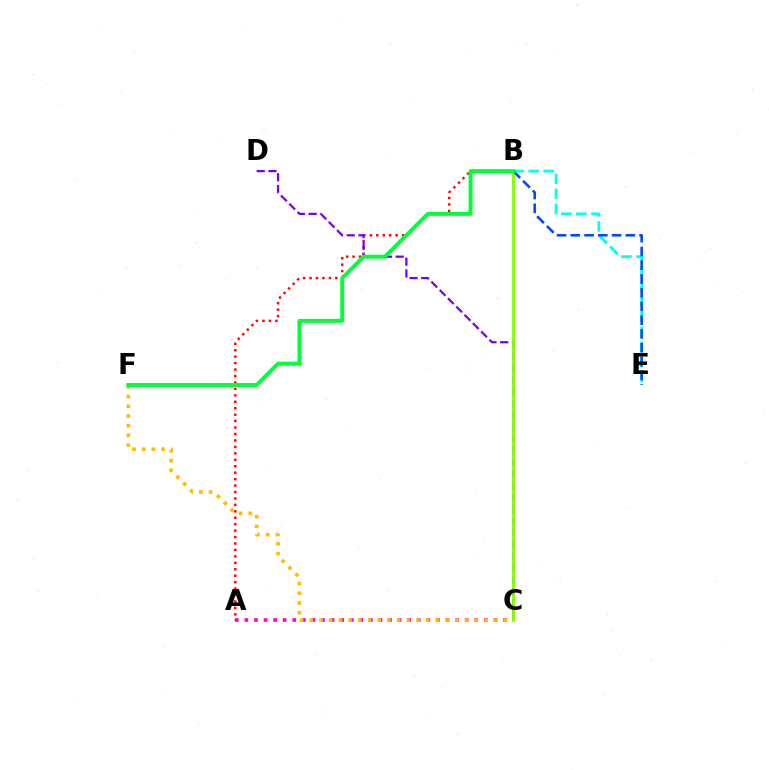{('A', 'C'): [{'color': '#ff00cf', 'line_style': 'dotted', 'thickness': 2.6}], ('A', 'B'): [{'color': '#ff0000', 'line_style': 'dotted', 'thickness': 1.75}], ('C', 'F'): [{'color': '#ffbd00', 'line_style': 'dotted', 'thickness': 2.64}], ('C', 'D'): [{'color': '#7200ff', 'line_style': 'dashed', 'thickness': 1.59}], ('B', 'C'): [{'color': '#84ff00', 'line_style': 'solid', 'thickness': 2.03}], ('B', 'E'): [{'color': '#00fff6', 'line_style': 'dashed', 'thickness': 2.05}, {'color': '#004bff', 'line_style': 'dashed', 'thickness': 1.87}], ('B', 'F'): [{'color': '#00ff39', 'line_style': 'solid', 'thickness': 2.82}]}